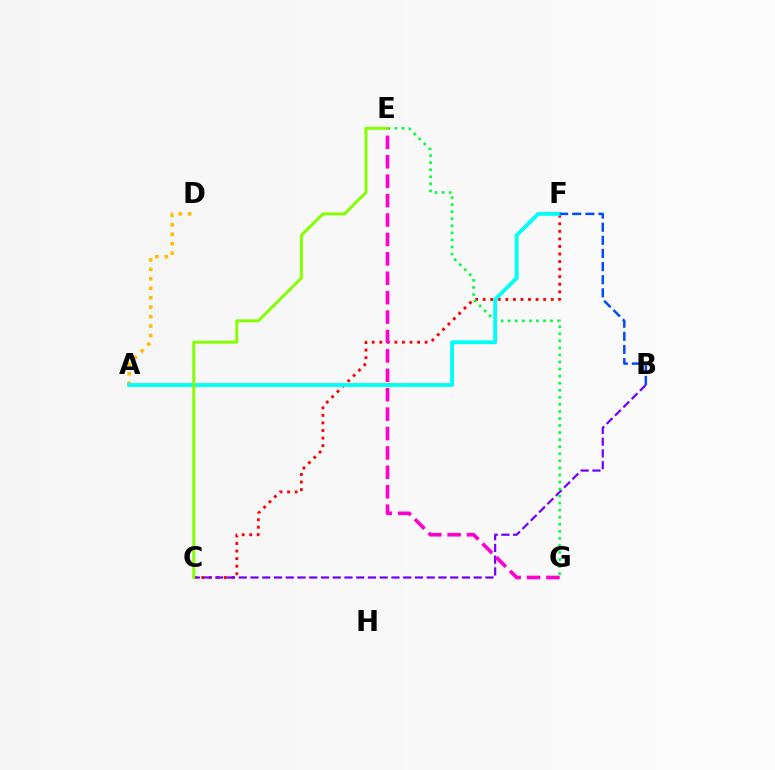{('C', 'F'): [{'color': '#ff0000', 'line_style': 'dotted', 'thickness': 2.05}], ('B', 'C'): [{'color': '#7200ff', 'line_style': 'dashed', 'thickness': 1.6}], ('E', 'G'): [{'color': '#00ff39', 'line_style': 'dotted', 'thickness': 1.92}, {'color': '#ff00cf', 'line_style': 'dashed', 'thickness': 2.64}], ('A', 'D'): [{'color': '#ffbd00', 'line_style': 'dotted', 'thickness': 2.57}], ('A', 'F'): [{'color': '#00fff6', 'line_style': 'solid', 'thickness': 2.78}], ('B', 'F'): [{'color': '#004bff', 'line_style': 'dashed', 'thickness': 1.78}], ('C', 'E'): [{'color': '#84ff00', 'line_style': 'solid', 'thickness': 2.12}]}